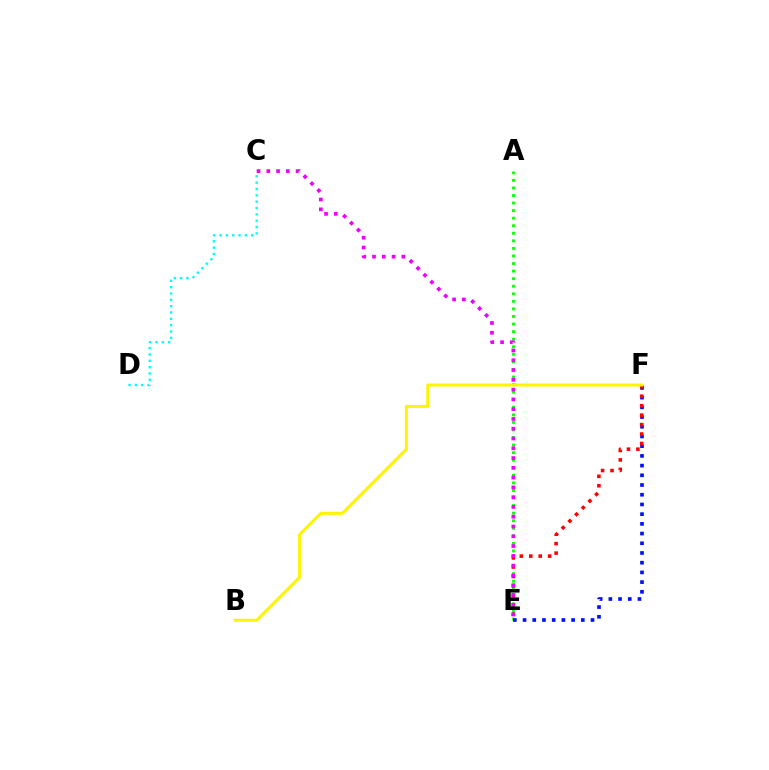{('A', 'E'): [{'color': '#08ff00', 'line_style': 'dotted', 'thickness': 2.06}], ('C', 'D'): [{'color': '#00fff6', 'line_style': 'dotted', 'thickness': 1.72}], ('E', 'F'): [{'color': '#0010ff', 'line_style': 'dotted', 'thickness': 2.64}, {'color': '#ff0000', 'line_style': 'dotted', 'thickness': 2.57}], ('B', 'F'): [{'color': '#fcf500', 'line_style': 'solid', 'thickness': 2.16}], ('C', 'E'): [{'color': '#ee00ff', 'line_style': 'dotted', 'thickness': 2.66}]}